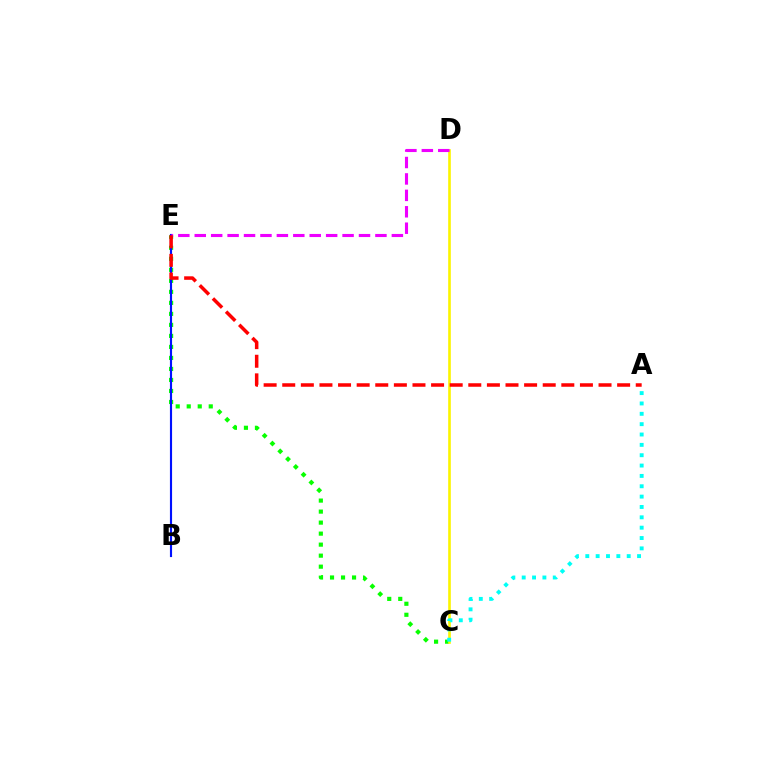{('C', 'E'): [{'color': '#08ff00', 'line_style': 'dotted', 'thickness': 2.99}], ('B', 'E'): [{'color': '#0010ff', 'line_style': 'solid', 'thickness': 1.54}], ('C', 'D'): [{'color': '#fcf500', 'line_style': 'solid', 'thickness': 1.9}], ('D', 'E'): [{'color': '#ee00ff', 'line_style': 'dashed', 'thickness': 2.23}], ('A', 'E'): [{'color': '#ff0000', 'line_style': 'dashed', 'thickness': 2.53}], ('A', 'C'): [{'color': '#00fff6', 'line_style': 'dotted', 'thickness': 2.81}]}